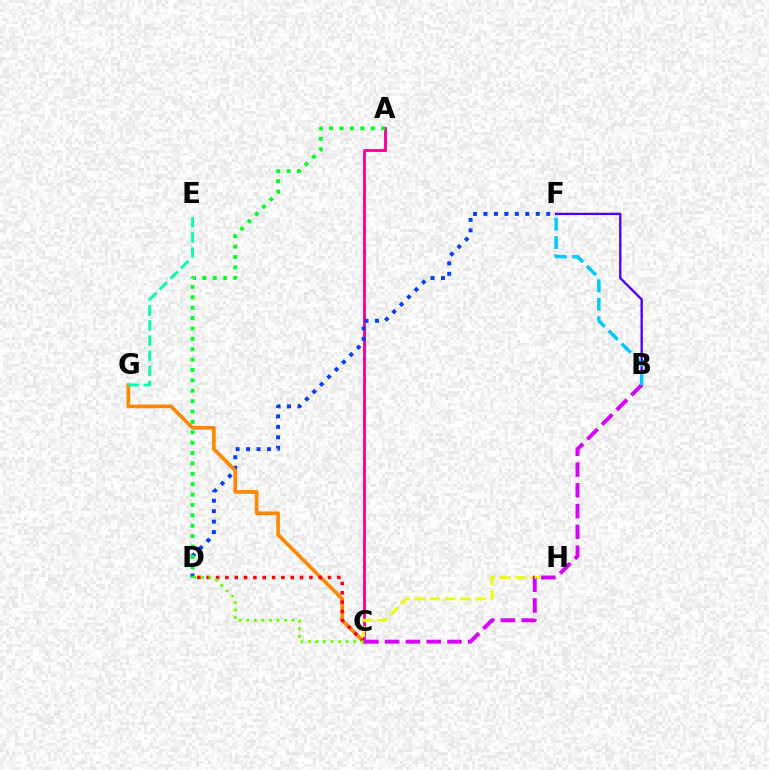{('A', 'C'): [{'color': '#ff00a0', 'line_style': 'solid', 'thickness': 2.09}], ('B', 'F'): [{'color': '#4f00ff', 'line_style': 'solid', 'thickness': 1.7}, {'color': '#00c7ff', 'line_style': 'dashed', 'thickness': 2.5}], ('D', 'F'): [{'color': '#003fff', 'line_style': 'dotted', 'thickness': 2.84}], ('C', 'G'): [{'color': '#ff8800', 'line_style': 'solid', 'thickness': 2.65}], ('A', 'D'): [{'color': '#00ff27', 'line_style': 'dotted', 'thickness': 2.82}], ('C', 'H'): [{'color': '#eeff00', 'line_style': 'dashed', 'thickness': 2.07}], ('C', 'D'): [{'color': '#ff0000', 'line_style': 'dotted', 'thickness': 2.53}, {'color': '#66ff00', 'line_style': 'dotted', 'thickness': 2.05}], ('E', 'G'): [{'color': '#00ffaf', 'line_style': 'dashed', 'thickness': 2.05}], ('B', 'C'): [{'color': '#d600ff', 'line_style': 'dashed', 'thickness': 2.82}]}